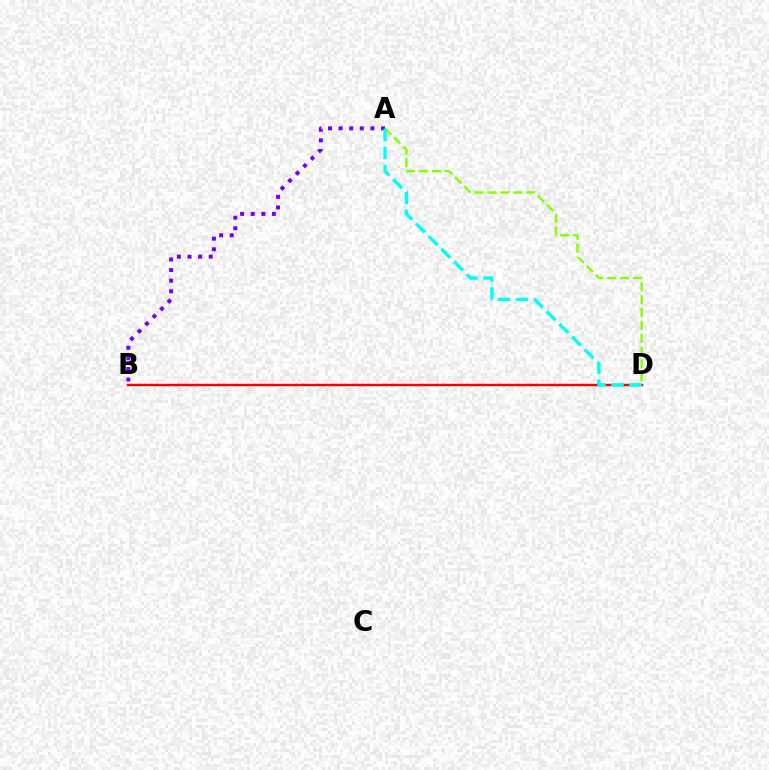{('A', 'B'): [{'color': '#7200ff', 'line_style': 'dotted', 'thickness': 2.88}], ('A', 'D'): [{'color': '#84ff00', 'line_style': 'dashed', 'thickness': 1.75}, {'color': '#00fff6', 'line_style': 'dashed', 'thickness': 2.44}], ('B', 'D'): [{'color': '#ff0000', 'line_style': 'solid', 'thickness': 1.72}]}